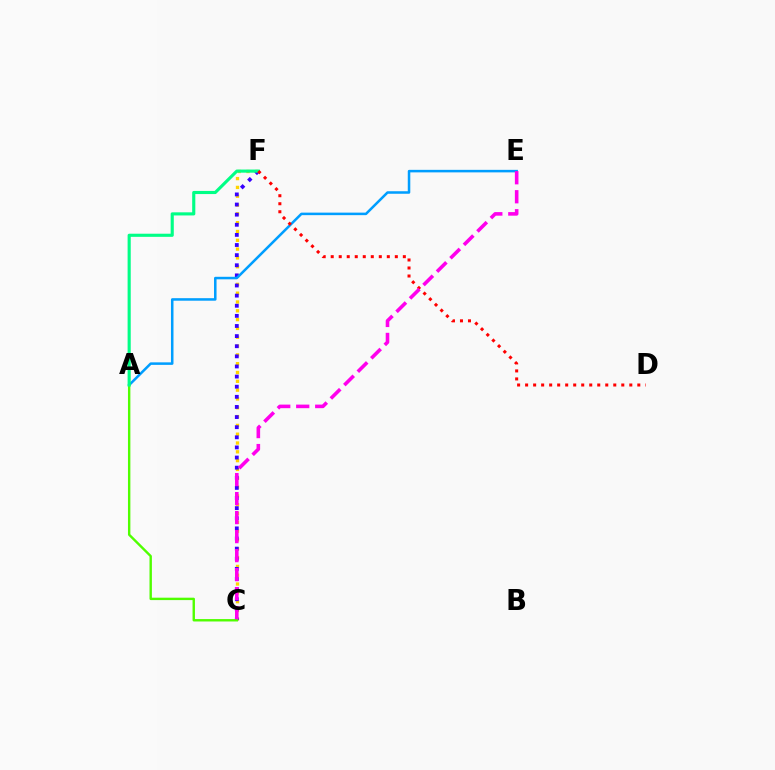{('C', 'F'): [{'color': '#ffd500', 'line_style': 'dotted', 'thickness': 2.39}, {'color': '#3700ff', 'line_style': 'dotted', 'thickness': 2.75}], ('A', 'E'): [{'color': '#009eff', 'line_style': 'solid', 'thickness': 1.82}], ('A', 'C'): [{'color': '#4fff00', 'line_style': 'solid', 'thickness': 1.73}], ('A', 'F'): [{'color': '#00ff86', 'line_style': 'solid', 'thickness': 2.25}], ('D', 'F'): [{'color': '#ff0000', 'line_style': 'dotted', 'thickness': 2.18}], ('C', 'E'): [{'color': '#ff00ed', 'line_style': 'dashed', 'thickness': 2.58}]}